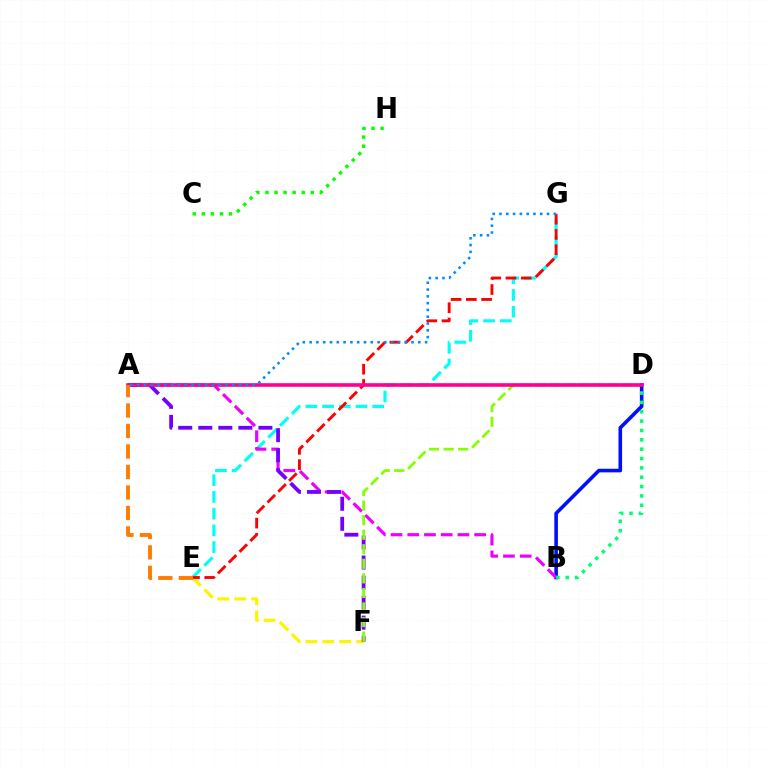{('E', 'F'): [{'color': '#fcf500', 'line_style': 'dashed', 'thickness': 2.3}], ('E', 'G'): [{'color': '#00fff6', 'line_style': 'dashed', 'thickness': 2.27}, {'color': '#ff0000', 'line_style': 'dashed', 'thickness': 2.07}], ('B', 'D'): [{'color': '#0010ff', 'line_style': 'solid', 'thickness': 2.6}, {'color': '#00ff74', 'line_style': 'dotted', 'thickness': 2.54}], ('A', 'B'): [{'color': '#ee00ff', 'line_style': 'dashed', 'thickness': 2.27}], ('A', 'F'): [{'color': '#7200ff', 'line_style': 'dashed', 'thickness': 2.72}], ('D', 'F'): [{'color': '#84ff00', 'line_style': 'dashed', 'thickness': 1.98}], ('C', 'H'): [{'color': '#08ff00', 'line_style': 'dotted', 'thickness': 2.46}], ('A', 'D'): [{'color': '#ff0094', 'line_style': 'solid', 'thickness': 2.61}], ('A', 'G'): [{'color': '#008cff', 'line_style': 'dotted', 'thickness': 1.85}], ('A', 'E'): [{'color': '#ff7c00', 'line_style': 'dashed', 'thickness': 2.78}]}